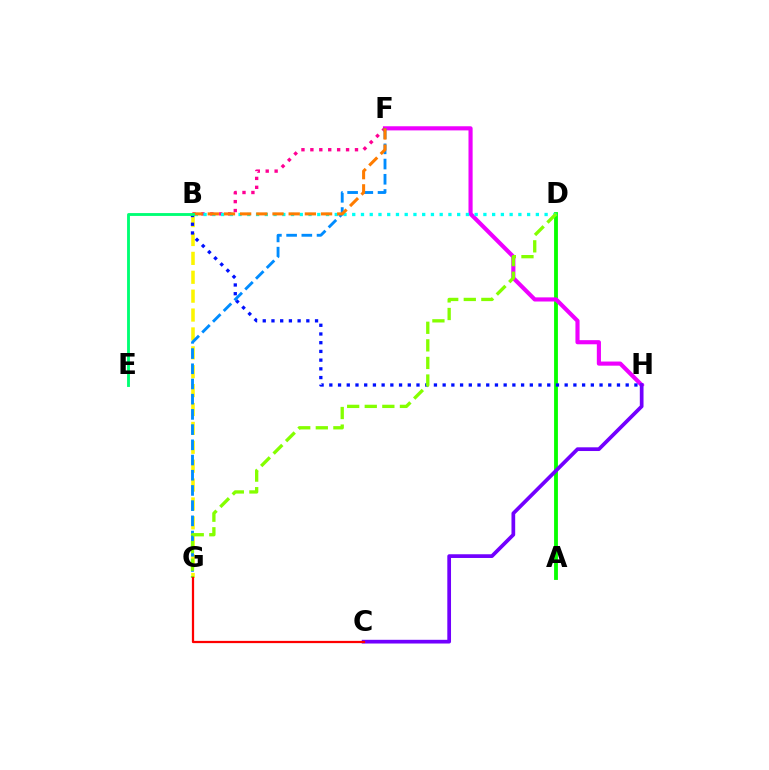{('A', 'D'): [{'color': '#08ff00', 'line_style': 'solid', 'thickness': 2.75}], ('F', 'H'): [{'color': '#ee00ff', 'line_style': 'solid', 'thickness': 2.98}], ('C', 'H'): [{'color': '#7200ff', 'line_style': 'solid', 'thickness': 2.67}], ('B', 'F'): [{'color': '#ff0094', 'line_style': 'dotted', 'thickness': 2.42}, {'color': '#ff7c00', 'line_style': 'dashed', 'thickness': 2.2}], ('B', 'D'): [{'color': '#00fff6', 'line_style': 'dotted', 'thickness': 2.38}], ('B', 'G'): [{'color': '#fcf500', 'line_style': 'dashed', 'thickness': 2.57}], ('B', 'H'): [{'color': '#0010ff', 'line_style': 'dotted', 'thickness': 2.37}], ('F', 'G'): [{'color': '#008cff', 'line_style': 'dashed', 'thickness': 2.07}], ('D', 'G'): [{'color': '#84ff00', 'line_style': 'dashed', 'thickness': 2.39}], ('C', 'G'): [{'color': '#ff0000', 'line_style': 'solid', 'thickness': 1.61}], ('B', 'E'): [{'color': '#00ff74', 'line_style': 'solid', 'thickness': 2.06}]}